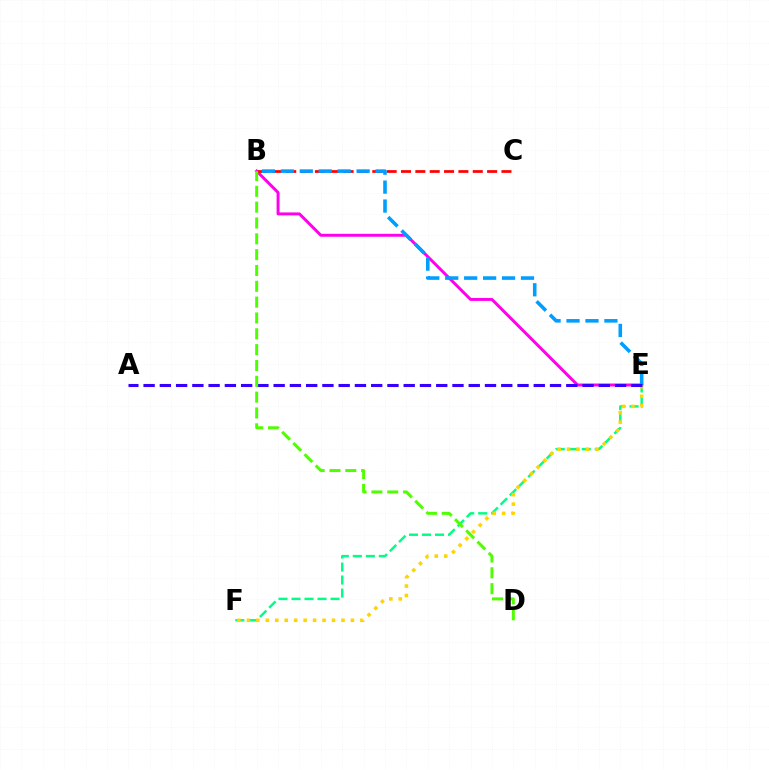{('E', 'F'): [{'color': '#00ff86', 'line_style': 'dashed', 'thickness': 1.77}, {'color': '#ffd500', 'line_style': 'dotted', 'thickness': 2.57}], ('B', 'E'): [{'color': '#ff00ed', 'line_style': 'solid', 'thickness': 2.13}, {'color': '#009eff', 'line_style': 'dashed', 'thickness': 2.57}], ('B', 'C'): [{'color': '#ff0000', 'line_style': 'dashed', 'thickness': 1.95}], ('A', 'E'): [{'color': '#3700ff', 'line_style': 'dashed', 'thickness': 2.21}], ('B', 'D'): [{'color': '#4fff00', 'line_style': 'dashed', 'thickness': 2.15}]}